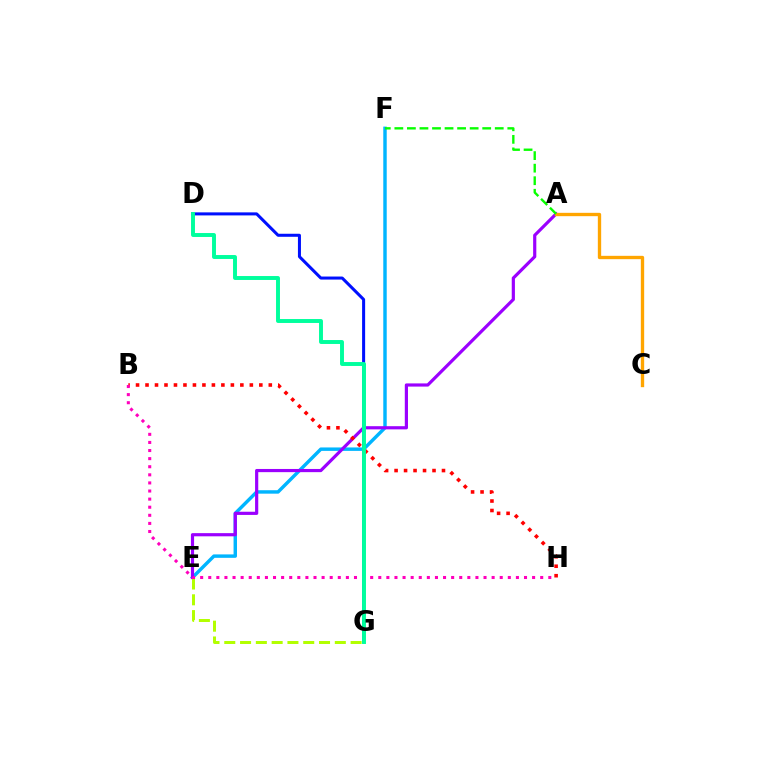{('E', 'F'): [{'color': '#00b5ff', 'line_style': 'solid', 'thickness': 2.47}], ('A', 'E'): [{'color': '#9b00ff', 'line_style': 'solid', 'thickness': 2.29}], ('B', 'H'): [{'color': '#ff0000', 'line_style': 'dotted', 'thickness': 2.58}, {'color': '#ff00bd', 'line_style': 'dotted', 'thickness': 2.2}], ('E', 'G'): [{'color': '#b3ff00', 'line_style': 'dashed', 'thickness': 2.15}], ('D', 'G'): [{'color': '#0010ff', 'line_style': 'solid', 'thickness': 2.18}, {'color': '#00ff9d', 'line_style': 'solid', 'thickness': 2.83}], ('A', 'C'): [{'color': '#ffa500', 'line_style': 'solid', 'thickness': 2.4}], ('A', 'F'): [{'color': '#08ff00', 'line_style': 'dashed', 'thickness': 1.71}]}